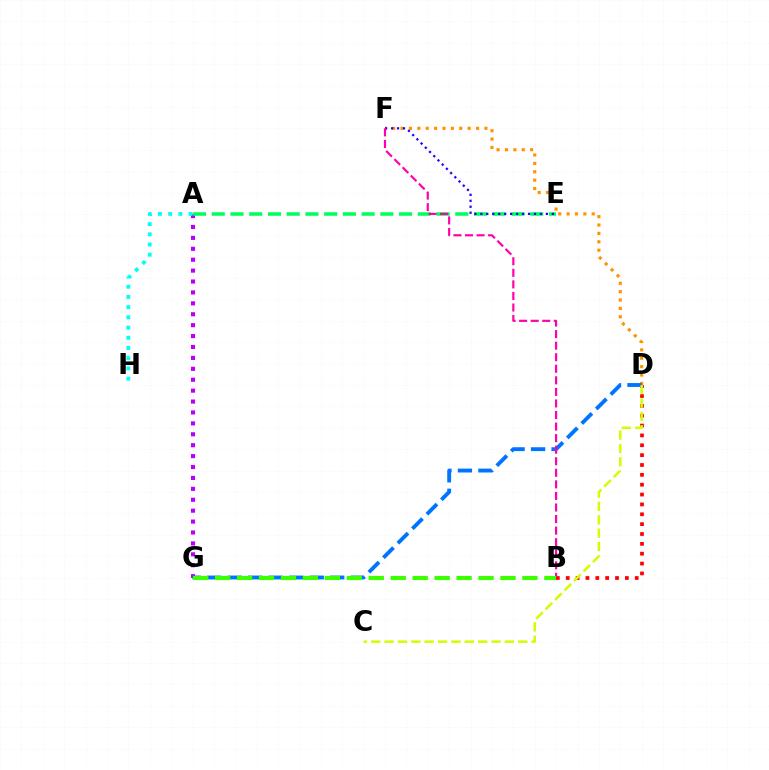{('D', 'F'): [{'color': '#ff9400', 'line_style': 'dotted', 'thickness': 2.28}], ('B', 'D'): [{'color': '#ff0000', 'line_style': 'dotted', 'thickness': 2.68}], ('A', 'G'): [{'color': '#b900ff', 'line_style': 'dotted', 'thickness': 2.96}], ('A', 'E'): [{'color': '#00ff5c', 'line_style': 'dashed', 'thickness': 2.54}], ('E', 'F'): [{'color': '#2500ff', 'line_style': 'dotted', 'thickness': 1.62}], ('D', 'G'): [{'color': '#0074ff', 'line_style': 'dashed', 'thickness': 2.79}], ('A', 'H'): [{'color': '#00fff6', 'line_style': 'dotted', 'thickness': 2.77}], ('B', 'F'): [{'color': '#ff00ac', 'line_style': 'dashed', 'thickness': 1.57}], ('B', 'G'): [{'color': '#3dff00', 'line_style': 'dashed', 'thickness': 2.98}], ('C', 'D'): [{'color': '#d1ff00', 'line_style': 'dashed', 'thickness': 1.82}]}